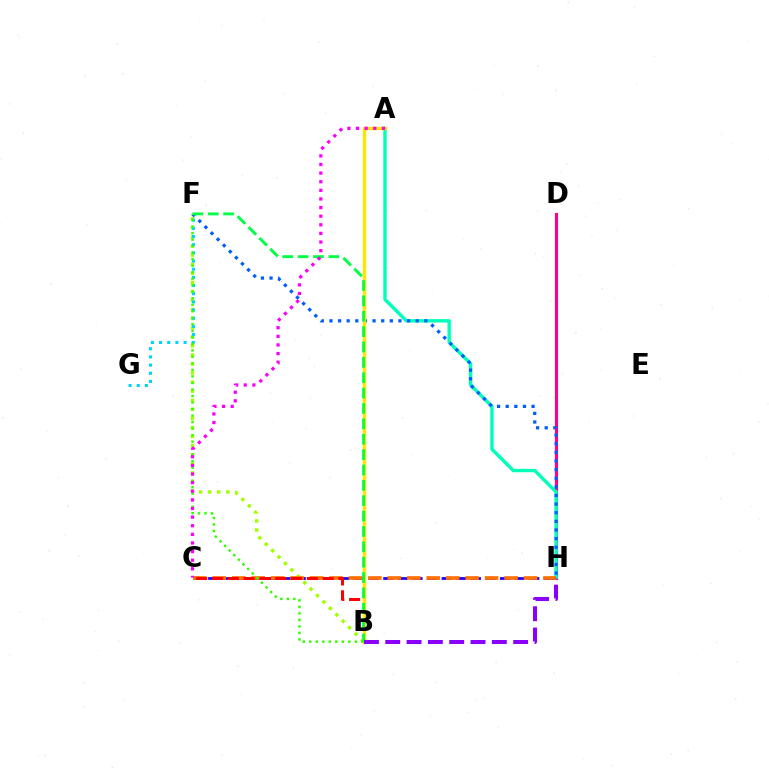{('B', 'F'): [{'color': '#a2ff00', 'line_style': 'dotted', 'thickness': 2.46}, {'color': '#00ff45', 'line_style': 'dashed', 'thickness': 2.09}, {'color': '#31ff00', 'line_style': 'dotted', 'thickness': 1.77}], ('D', 'H'): [{'color': '#ff0088', 'line_style': 'solid', 'thickness': 2.25}], ('A', 'H'): [{'color': '#00ffbb', 'line_style': 'solid', 'thickness': 2.45}], ('F', 'H'): [{'color': '#005dff', 'line_style': 'dotted', 'thickness': 2.34}], ('F', 'G'): [{'color': '#00d3ff', 'line_style': 'dotted', 'thickness': 2.22}], ('C', 'H'): [{'color': '#1900ff', 'line_style': 'dashed', 'thickness': 1.98}, {'color': '#ff7000', 'line_style': 'dashed', 'thickness': 2.64}], ('B', 'C'): [{'color': '#ff0000', 'line_style': 'dashed', 'thickness': 2.15}], ('A', 'B'): [{'color': '#ffe600', 'line_style': 'solid', 'thickness': 2.44}], ('A', 'C'): [{'color': '#fa00f9', 'line_style': 'dotted', 'thickness': 2.34}], ('B', 'H'): [{'color': '#8a00ff', 'line_style': 'dashed', 'thickness': 2.9}]}